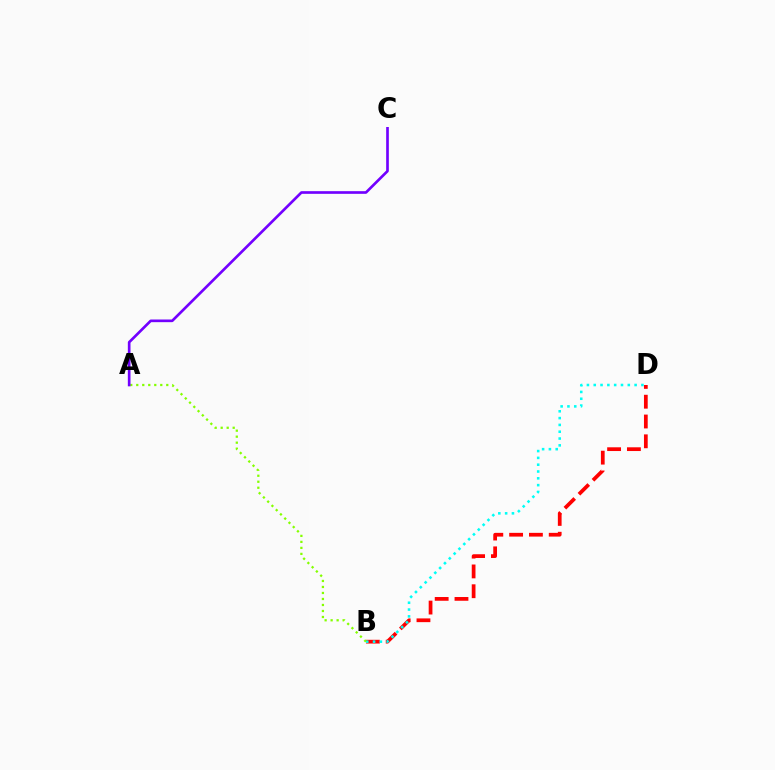{('B', 'D'): [{'color': '#ff0000', 'line_style': 'dashed', 'thickness': 2.69}, {'color': '#00fff6', 'line_style': 'dotted', 'thickness': 1.85}], ('A', 'B'): [{'color': '#84ff00', 'line_style': 'dotted', 'thickness': 1.63}], ('A', 'C'): [{'color': '#7200ff', 'line_style': 'solid', 'thickness': 1.92}]}